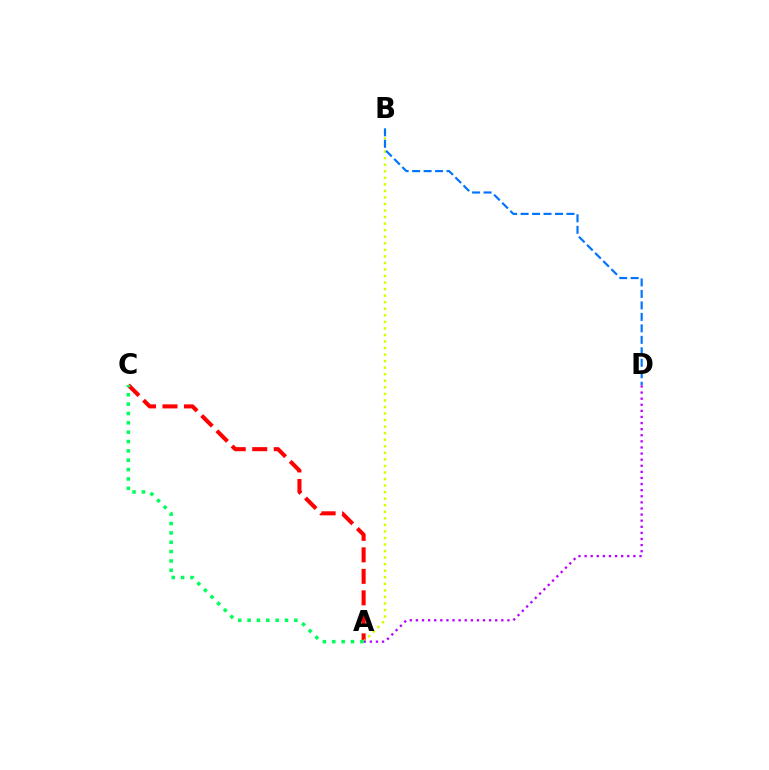{('A', 'C'): [{'color': '#ff0000', 'line_style': 'dashed', 'thickness': 2.92}, {'color': '#00ff5c', 'line_style': 'dotted', 'thickness': 2.54}], ('A', 'B'): [{'color': '#d1ff00', 'line_style': 'dotted', 'thickness': 1.78}], ('A', 'D'): [{'color': '#b900ff', 'line_style': 'dotted', 'thickness': 1.66}], ('B', 'D'): [{'color': '#0074ff', 'line_style': 'dashed', 'thickness': 1.56}]}